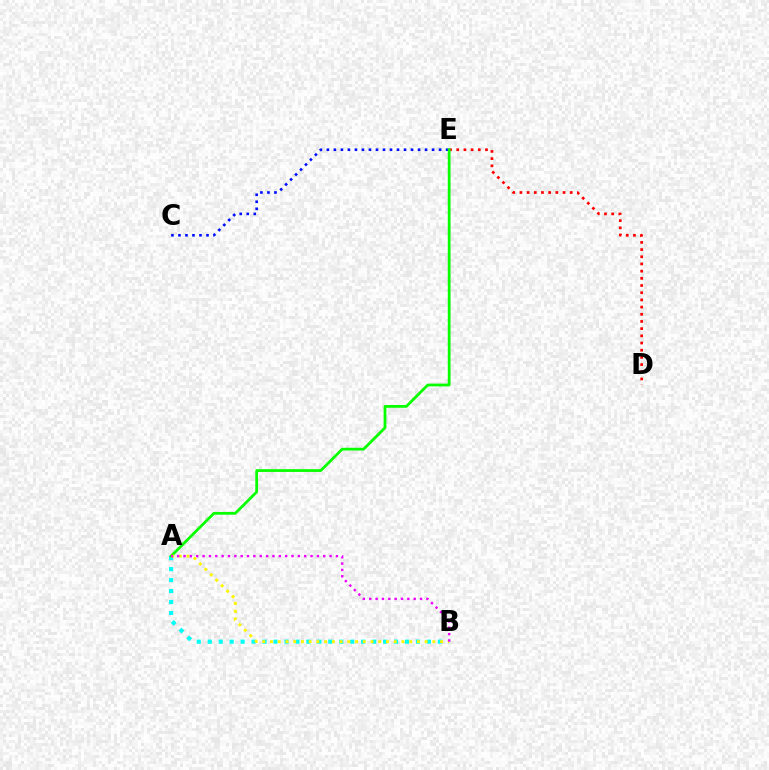{('C', 'E'): [{'color': '#0010ff', 'line_style': 'dotted', 'thickness': 1.91}], ('A', 'B'): [{'color': '#00fff6', 'line_style': 'dotted', 'thickness': 2.98}, {'color': '#fcf500', 'line_style': 'dotted', 'thickness': 2.1}, {'color': '#ee00ff', 'line_style': 'dotted', 'thickness': 1.73}], ('D', 'E'): [{'color': '#ff0000', 'line_style': 'dotted', 'thickness': 1.95}], ('A', 'E'): [{'color': '#08ff00', 'line_style': 'solid', 'thickness': 2.0}]}